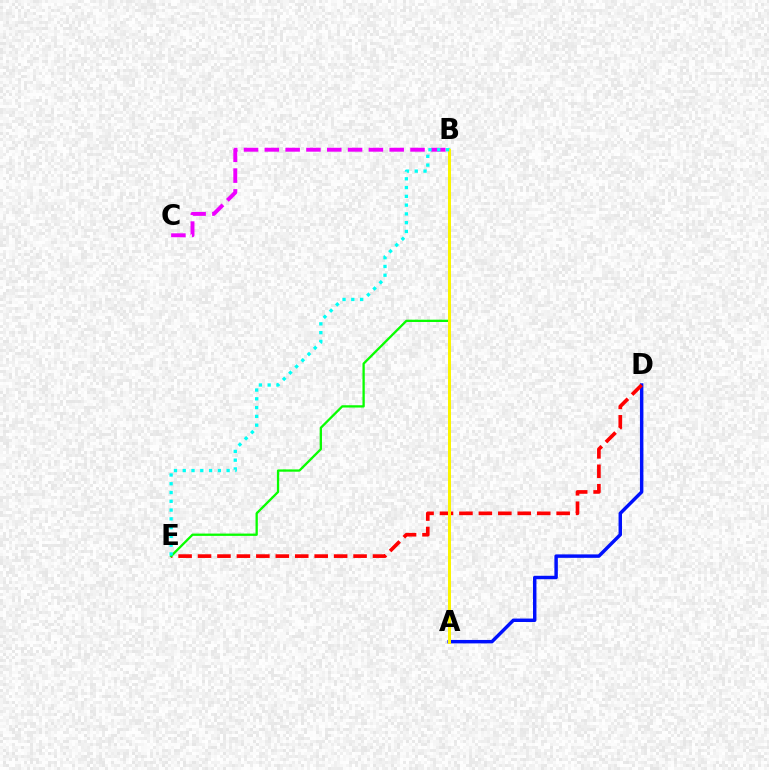{('A', 'D'): [{'color': '#0010ff', 'line_style': 'solid', 'thickness': 2.48}], ('D', 'E'): [{'color': '#ff0000', 'line_style': 'dashed', 'thickness': 2.64}], ('B', 'E'): [{'color': '#08ff00', 'line_style': 'solid', 'thickness': 1.66}, {'color': '#00fff6', 'line_style': 'dotted', 'thickness': 2.38}], ('B', 'C'): [{'color': '#ee00ff', 'line_style': 'dashed', 'thickness': 2.83}], ('A', 'B'): [{'color': '#fcf500', 'line_style': 'solid', 'thickness': 2.15}]}